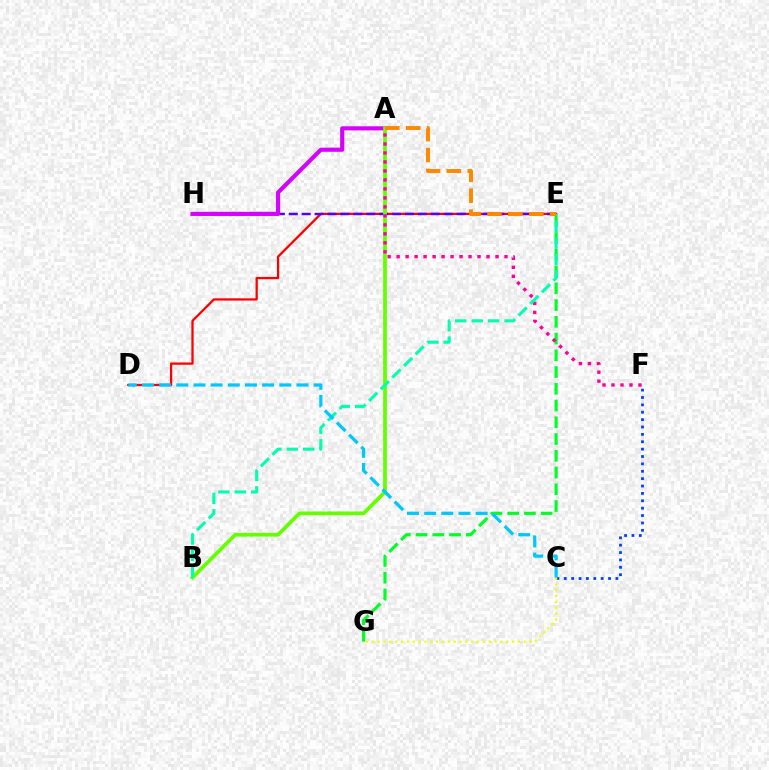{('D', 'E'): [{'color': '#ff0000', 'line_style': 'solid', 'thickness': 1.63}], ('E', 'H'): [{'color': '#4f00ff', 'line_style': 'dashed', 'thickness': 1.75}], ('C', 'F'): [{'color': '#003fff', 'line_style': 'dotted', 'thickness': 2.0}], ('E', 'G'): [{'color': '#00ff27', 'line_style': 'dashed', 'thickness': 2.28}], ('A', 'H'): [{'color': '#d600ff', 'line_style': 'solid', 'thickness': 2.97}], ('A', 'B'): [{'color': '#66ff00', 'line_style': 'solid', 'thickness': 2.69}], ('A', 'F'): [{'color': '#ff00a0', 'line_style': 'dotted', 'thickness': 2.44}], ('B', 'E'): [{'color': '#00ffaf', 'line_style': 'dashed', 'thickness': 2.23}], ('C', 'G'): [{'color': '#eeff00', 'line_style': 'dotted', 'thickness': 1.59}], ('A', 'E'): [{'color': '#ff8800', 'line_style': 'dashed', 'thickness': 2.84}], ('C', 'D'): [{'color': '#00c7ff', 'line_style': 'dashed', 'thickness': 2.33}]}